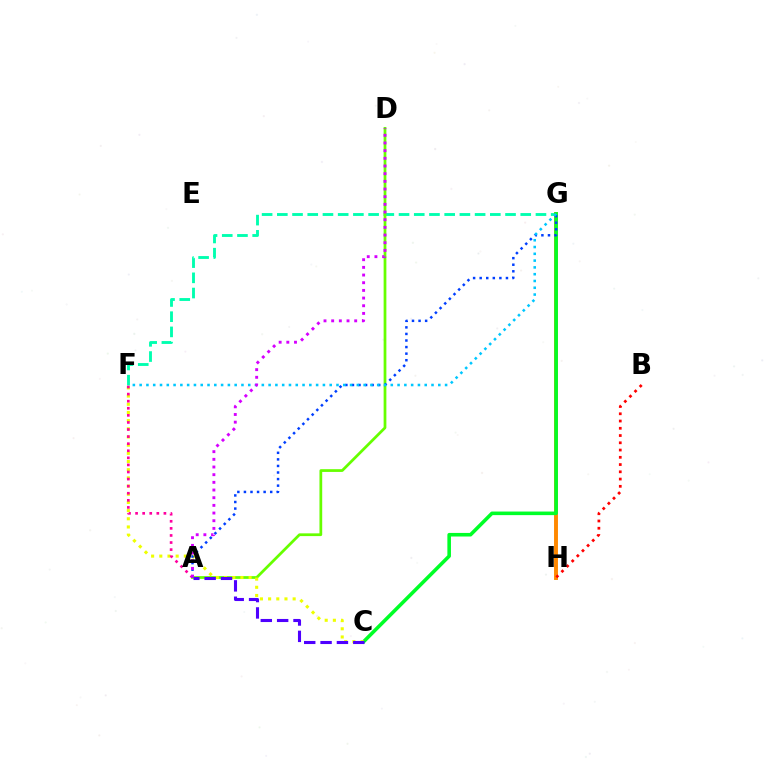{('F', 'G'): [{'color': '#00ffaf', 'line_style': 'dashed', 'thickness': 2.07}, {'color': '#00c7ff', 'line_style': 'dotted', 'thickness': 1.84}], ('G', 'H'): [{'color': '#ff8800', 'line_style': 'solid', 'thickness': 2.82}], ('A', 'D'): [{'color': '#66ff00', 'line_style': 'solid', 'thickness': 1.98}, {'color': '#d600ff', 'line_style': 'dotted', 'thickness': 2.08}], ('B', 'H'): [{'color': '#ff0000', 'line_style': 'dotted', 'thickness': 1.97}], ('C', 'G'): [{'color': '#00ff27', 'line_style': 'solid', 'thickness': 2.58}], ('C', 'F'): [{'color': '#eeff00', 'line_style': 'dotted', 'thickness': 2.22}], ('A', 'F'): [{'color': '#ff00a0', 'line_style': 'dotted', 'thickness': 1.92}], ('A', 'C'): [{'color': '#4f00ff', 'line_style': 'dashed', 'thickness': 2.22}], ('A', 'G'): [{'color': '#003fff', 'line_style': 'dotted', 'thickness': 1.78}]}